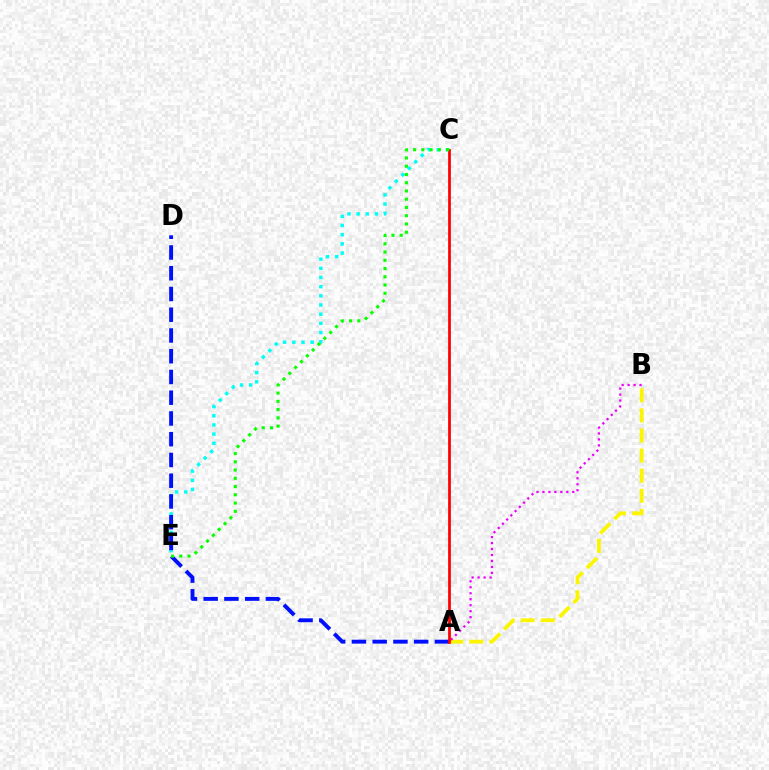{('C', 'E'): [{'color': '#00fff6', 'line_style': 'dotted', 'thickness': 2.49}, {'color': '#08ff00', 'line_style': 'dotted', 'thickness': 2.24}], ('A', 'D'): [{'color': '#0010ff', 'line_style': 'dashed', 'thickness': 2.82}], ('A', 'B'): [{'color': '#fcf500', 'line_style': 'dashed', 'thickness': 2.73}, {'color': '#ee00ff', 'line_style': 'dotted', 'thickness': 1.62}], ('A', 'C'): [{'color': '#ff0000', 'line_style': 'solid', 'thickness': 1.97}]}